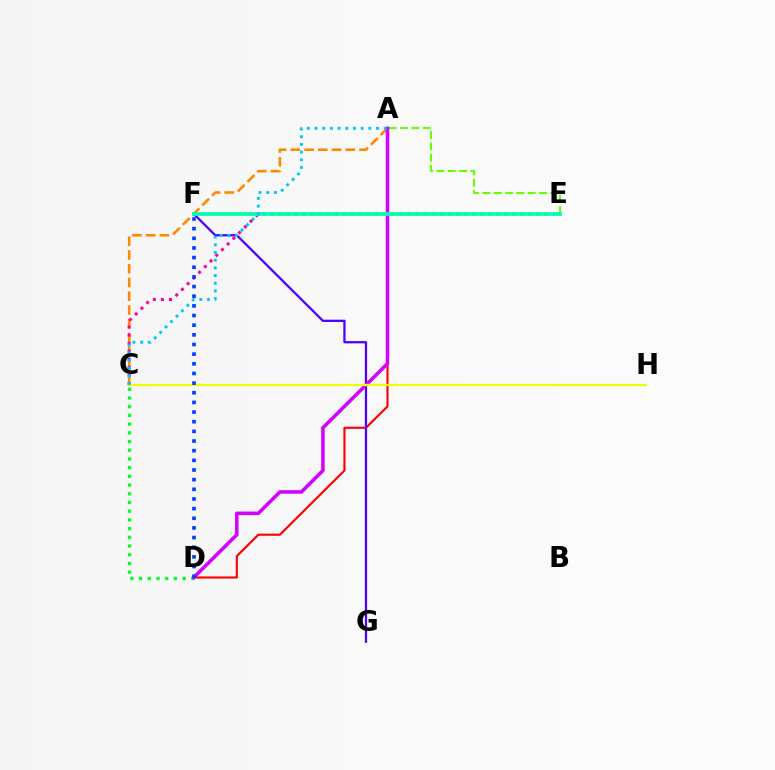{('A', 'D'): [{'color': '#ff0000', 'line_style': 'solid', 'thickness': 1.54}, {'color': '#d600ff', 'line_style': 'solid', 'thickness': 2.54}], ('A', 'C'): [{'color': '#ff8800', 'line_style': 'dashed', 'thickness': 1.87}, {'color': '#00c7ff', 'line_style': 'dotted', 'thickness': 2.09}], ('F', 'G'): [{'color': '#4f00ff', 'line_style': 'solid', 'thickness': 1.64}], ('A', 'E'): [{'color': '#66ff00', 'line_style': 'dashed', 'thickness': 1.54}], ('C', 'E'): [{'color': '#ff00a0', 'line_style': 'dotted', 'thickness': 2.19}], ('C', 'D'): [{'color': '#00ff27', 'line_style': 'dotted', 'thickness': 2.37}], ('E', 'F'): [{'color': '#00ffaf', 'line_style': 'solid', 'thickness': 2.68}], ('C', 'H'): [{'color': '#eeff00', 'line_style': 'solid', 'thickness': 1.61}], ('D', 'F'): [{'color': '#003fff', 'line_style': 'dotted', 'thickness': 2.62}]}